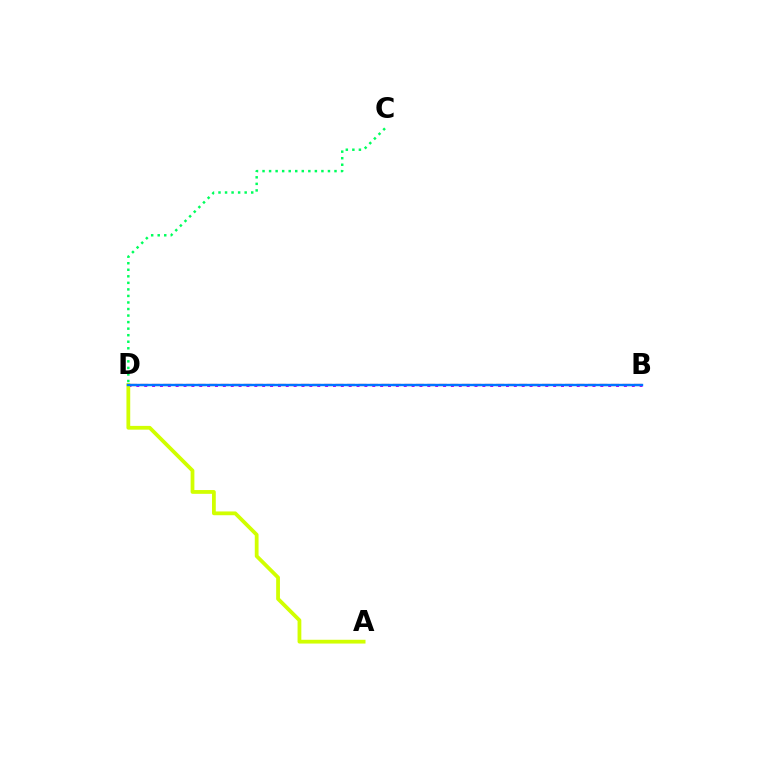{('B', 'D'): [{'color': '#ff0000', 'line_style': 'dashed', 'thickness': 1.56}, {'color': '#b900ff', 'line_style': 'dotted', 'thickness': 2.14}, {'color': '#0074ff', 'line_style': 'solid', 'thickness': 1.73}], ('A', 'D'): [{'color': '#d1ff00', 'line_style': 'solid', 'thickness': 2.72}], ('C', 'D'): [{'color': '#00ff5c', 'line_style': 'dotted', 'thickness': 1.78}]}